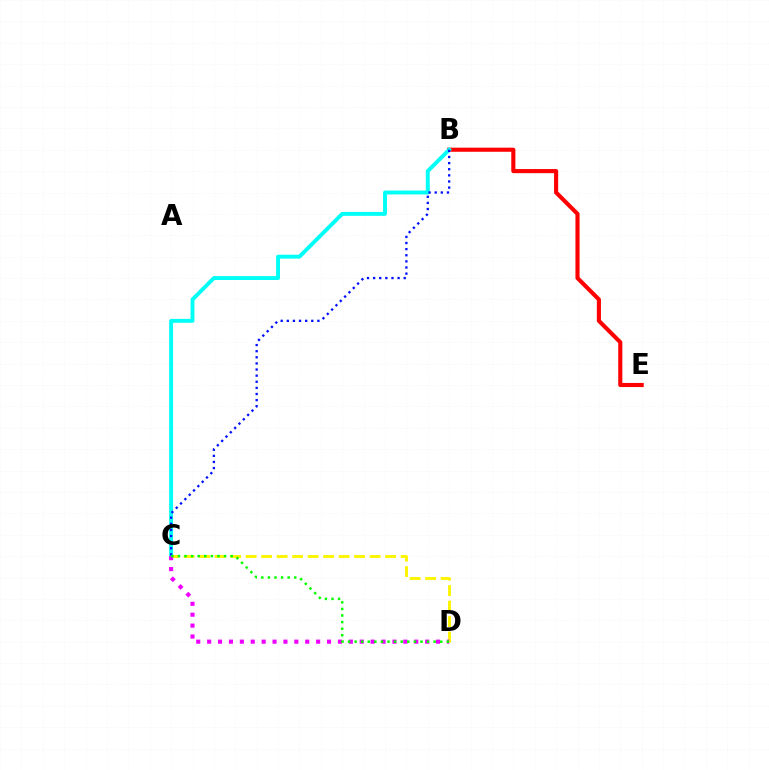{('B', 'E'): [{'color': '#ff0000', 'line_style': 'solid', 'thickness': 2.96}], ('B', 'C'): [{'color': '#00fff6', 'line_style': 'solid', 'thickness': 2.82}, {'color': '#0010ff', 'line_style': 'dotted', 'thickness': 1.66}], ('C', 'D'): [{'color': '#fcf500', 'line_style': 'dashed', 'thickness': 2.11}, {'color': '#ee00ff', 'line_style': 'dotted', 'thickness': 2.96}, {'color': '#08ff00', 'line_style': 'dotted', 'thickness': 1.79}]}